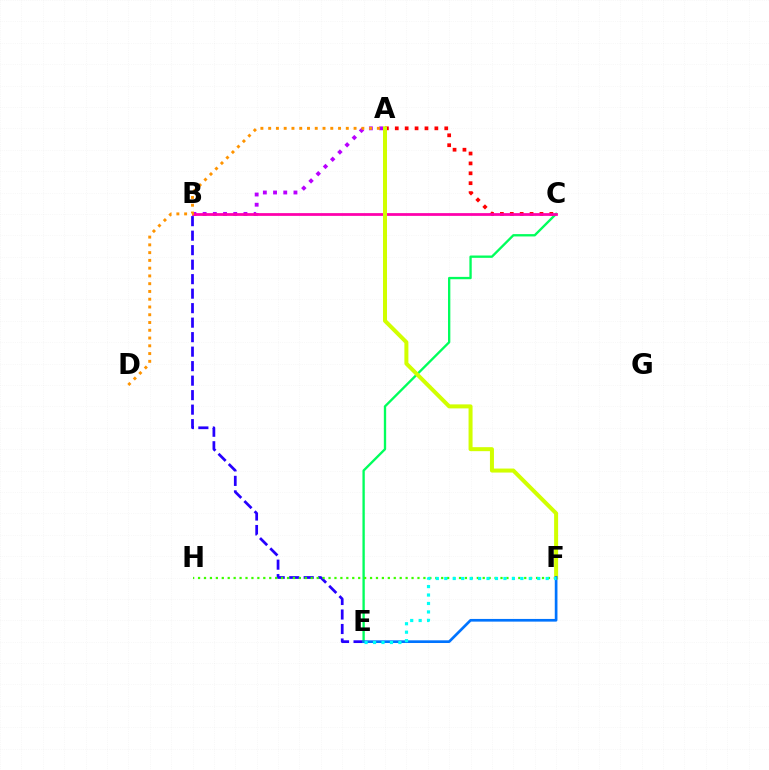{('B', 'E'): [{'color': '#2500ff', 'line_style': 'dashed', 'thickness': 1.97}], ('C', 'E'): [{'color': '#00ff5c', 'line_style': 'solid', 'thickness': 1.68}], ('A', 'B'): [{'color': '#b900ff', 'line_style': 'dotted', 'thickness': 2.77}], ('F', 'H'): [{'color': '#3dff00', 'line_style': 'dotted', 'thickness': 1.61}], ('A', 'C'): [{'color': '#ff0000', 'line_style': 'dotted', 'thickness': 2.69}], ('B', 'C'): [{'color': '#ff00ac', 'line_style': 'solid', 'thickness': 1.98}], ('A', 'D'): [{'color': '#ff9400', 'line_style': 'dotted', 'thickness': 2.11}], ('A', 'F'): [{'color': '#d1ff00', 'line_style': 'solid', 'thickness': 2.88}], ('E', 'F'): [{'color': '#0074ff', 'line_style': 'solid', 'thickness': 1.93}, {'color': '#00fff6', 'line_style': 'dotted', 'thickness': 2.3}]}